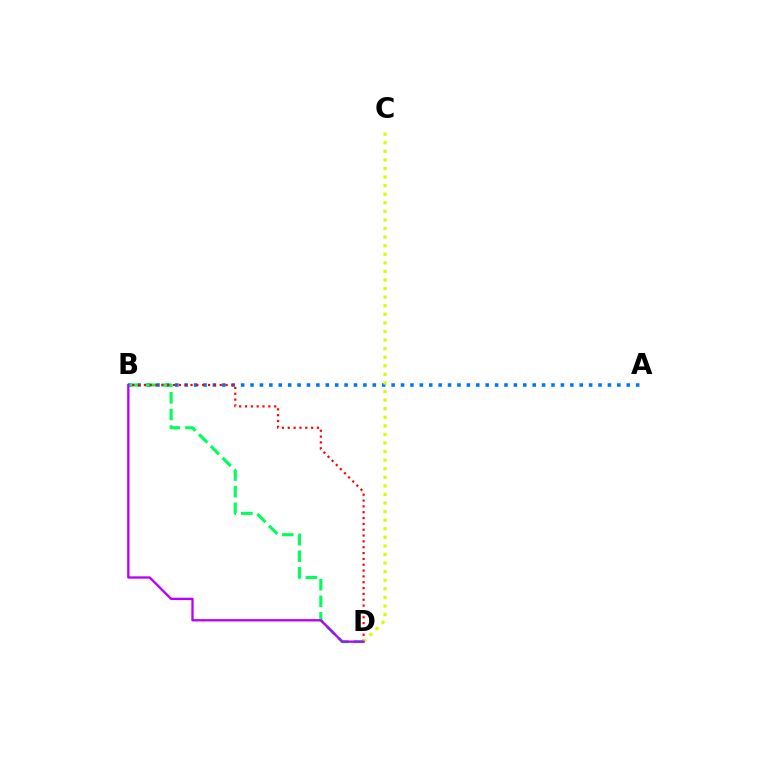{('A', 'B'): [{'color': '#0074ff', 'line_style': 'dotted', 'thickness': 2.56}], ('B', 'D'): [{'color': '#00ff5c', 'line_style': 'dashed', 'thickness': 2.26}, {'color': '#ff0000', 'line_style': 'dotted', 'thickness': 1.59}, {'color': '#b900ff', 'line_style': 'solid', 'thickness': 1.68}], ('C', 'D'): [{'color': '#d1ff00', 'line_style': 'dotted', 'thickness': 2.33}]}